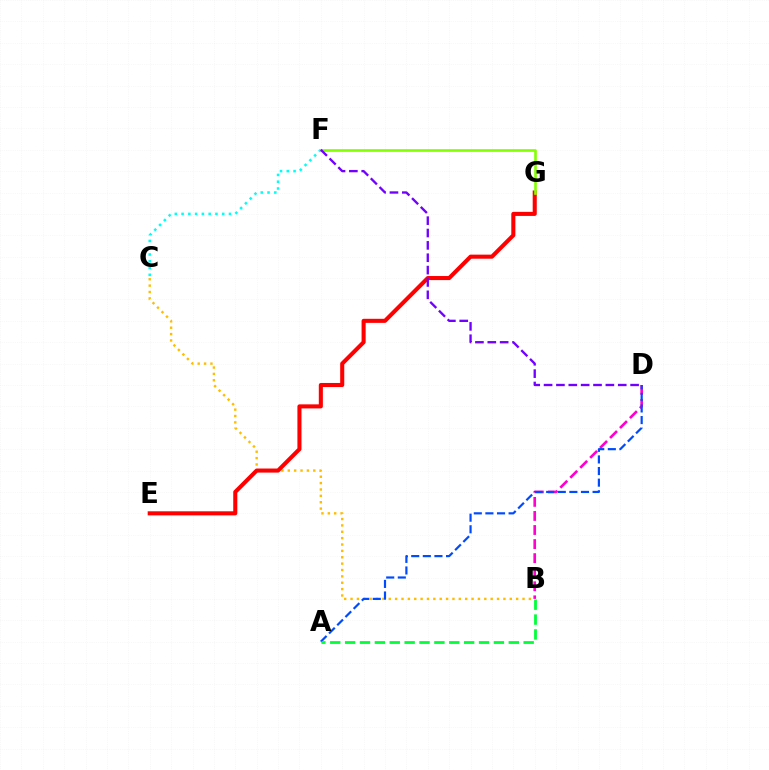{('B', 'C'): [{'color': '#ffbd00', 'line_style': 'dotted', 'thickness': 1.73}], ('B', 'D'): [{'color': '#ff00cf', 'line_style': 'dashed', 'thickness': 1.91}], ('E', 'G'): [{'color': '#ff0000', 'line_style': 'solid', 'thickness': 2.93}], ('C', 'F'): [{'color': '#00fff6', 'line_style': 'dotted', 'thickness': 1.84}], ('A', 'D'): [{'color': '#004bff', 'line_style': 'dashed', 'thickness': 1.58}], ('F', 'G'): [{'color': '#84ff00', 'line_style': 'solid', 'thickness': 1.9}], ('A', 'B'): [{'color': '#00ff39', 'line_style': 'dashed', 'thickness': 2.02}], ('D', 'F'): [{'color': '#7200ff', 'line_style': 'dashed', 'thickness': 1.68}]}